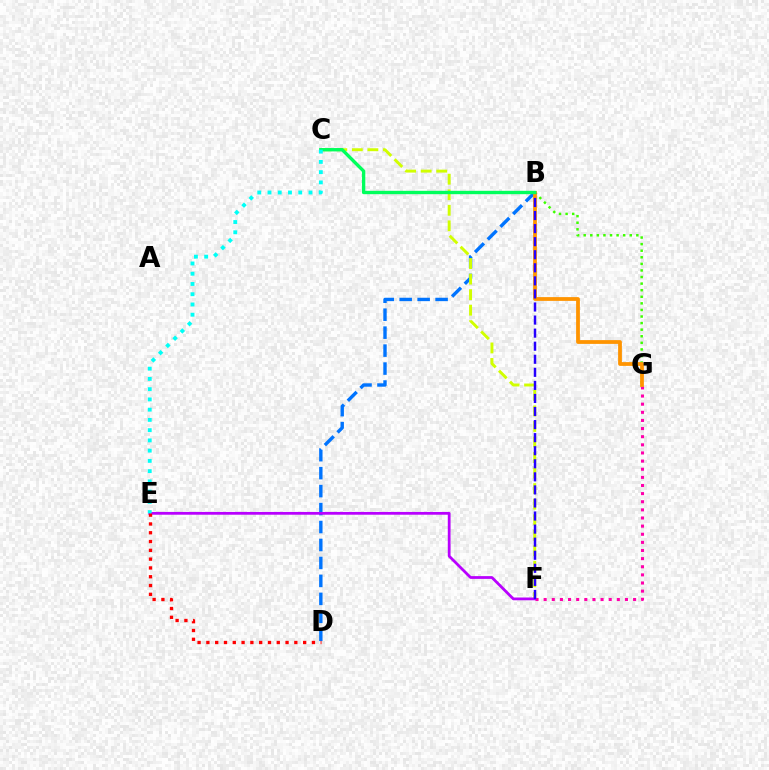{('B', 'D'): [{'color': '#0074ff', 'line_style': 'dashed', 'thickness': 2.44}], ('B', 'G'): [{'color': '#3dff00', 'line_style': 'dotted', 'thickness': 1.79}, {'color': '#ff9400', 'line_style': 'solid', 'thickness': 2.72}], ('F', 'G'): [{'color': '#ff00ac', 'line_style': 'dotted', 'thickness': 2.21}], ('C', 'F'): [{'color': '#d1ff00', 'line_style': 'dashed', 'thickness': 2.11}], ('E', 'F'): [{'color': '#b900ff', 'line_style': 'solid', 'thickness': 1.99}], ('B', 'F'): [{'color': '#2500ff', 'line_style': 'dashed', 'thickness': 1.77}], ('D', 'E'): [{'color': '#ff0000', 'line_style': 'dotted', 'thickness': 2.39}], ('B', 'C'): [{'color': '#00ff5c', 'line_style': 'solid', 'thickness': 2.42}], ('C', 'E'): [{'color': '#00fff6', 'line_style': 'dotted', 'thickness': 2.78}]}